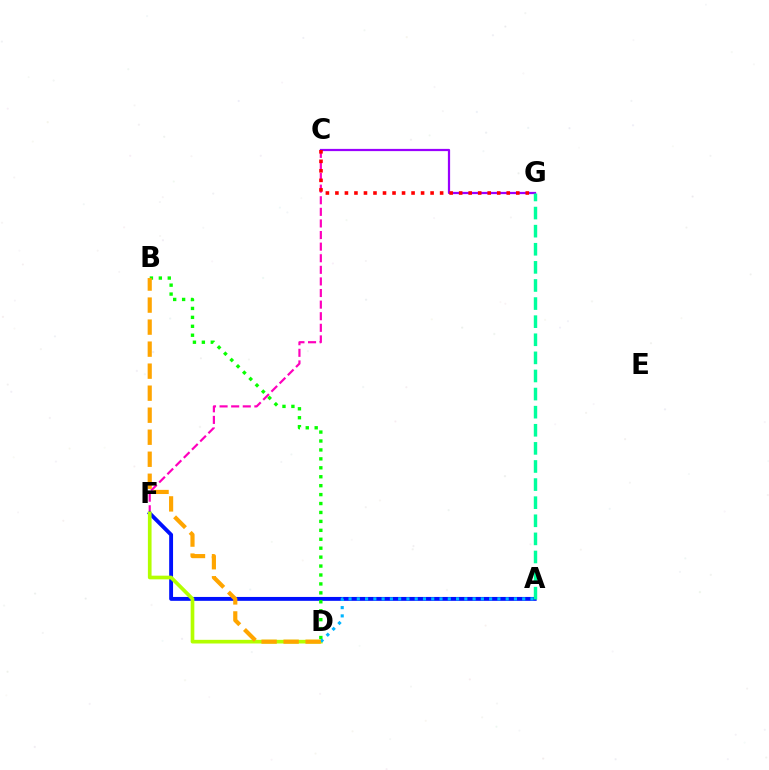{('C', 'F'): [{'color': '#ff00bd', 'line_style': 'dashed', 'thickness': 1.58}], ('C', 'G'): [{'color': '#9b00ff', 'line_style': 'solid', 'thickness': 1.6}, {'color': '#ff0000', 'line_style': 'dotted', 'thickness': 2.59}], ('A', 'F'): [{'color': '#0010ff', 'line_style': 'solid', 'thickness': 2.79}], ('D', 'F'): [{'color': '#b3ff00', 'line_style': 'solid', 'thickness': 2.64}], ('A', 'G'): [{'color': '#00ff9d', 'line_style': 'dashed', 'thickness': 2.46}], ('B', 'D'): [{'color': '#08ff00', 'line_style': 'dotted', 'thickness': 2.43}, {'color': '#ffa500', 'line_style': 'dashed', 'thickness': 2.99}], ('A', 'D'): [{'color': '#00b5ff', 'line_style': 'dotted', 'thickness': 2.25}]}